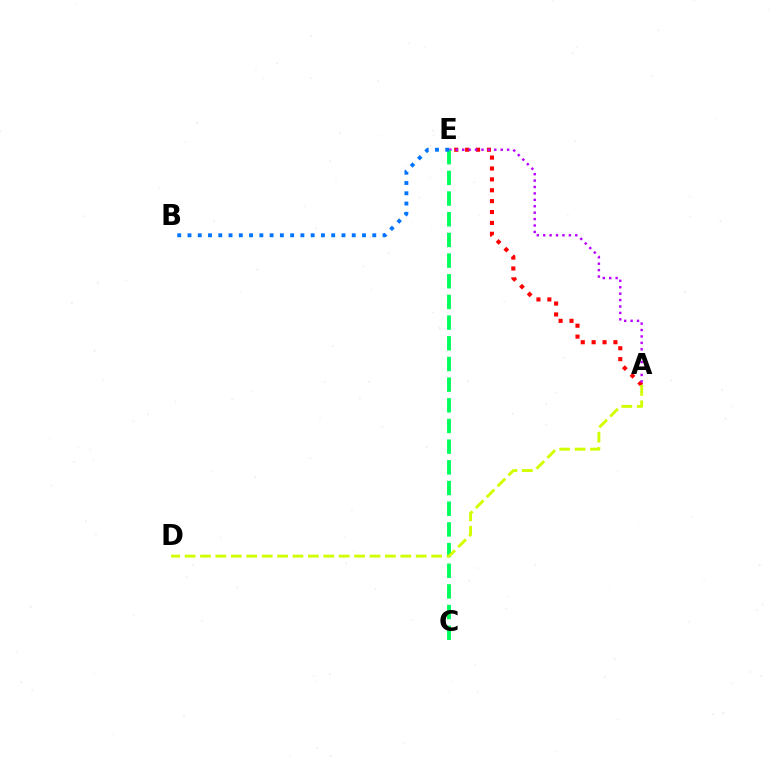{('A', 'E'): [{'color': '#ff0000', 'line_style': 'dotted', 'thickness': 2.96}, {'color': '#b900ff', 'line_style': 'dotted', 'thickness': 1.74}], ('C', 'E'): [{'color': '#00ff5c', 'line_style': 'dashed', 'thickness': 2.81}], ('A', 'D'): [{'color': '#d1ff00', 'line_style': 'dashed', 'thickness': 2.09}], ('B', 'E'): [{'color': '#0074ff', 'line_style': 'dotted', 'thickness': 2.79}]}